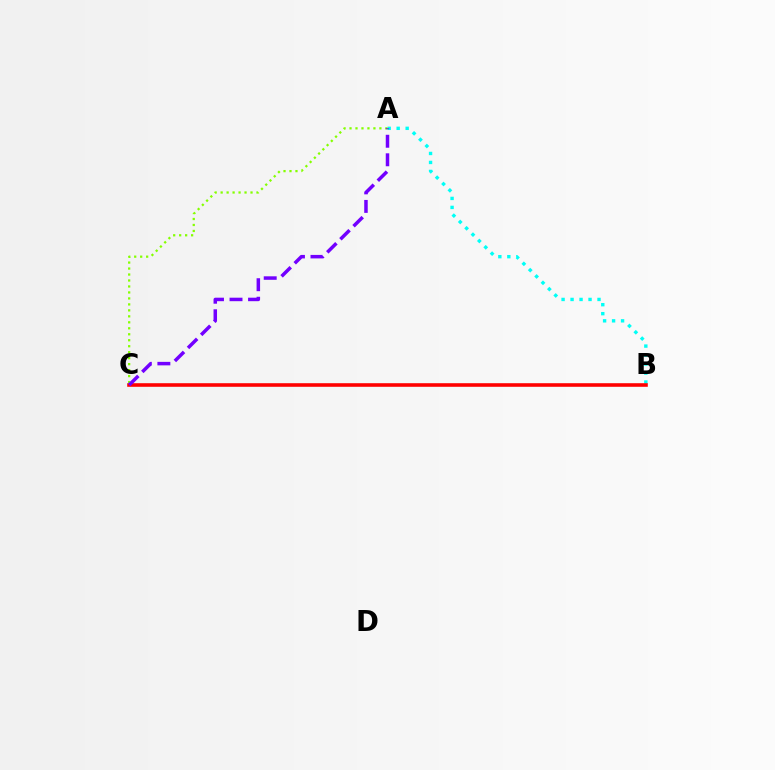{('A', 'B'): [{'color': '#00fff6', 'line_style': 'dotted', 'thickness': 2.44}], ('B', 'C'): [{'color': '#ff0000', 'line_style': 'solid', 'thickness': 2.58}], ('A', 'C'): [{'color': '#84ff00', 'line_style': 'dotted', 'thickness': 1.62}, {'color': '#7200ff', 'line_style': 'dashed', 'thickness': 2.52}]}